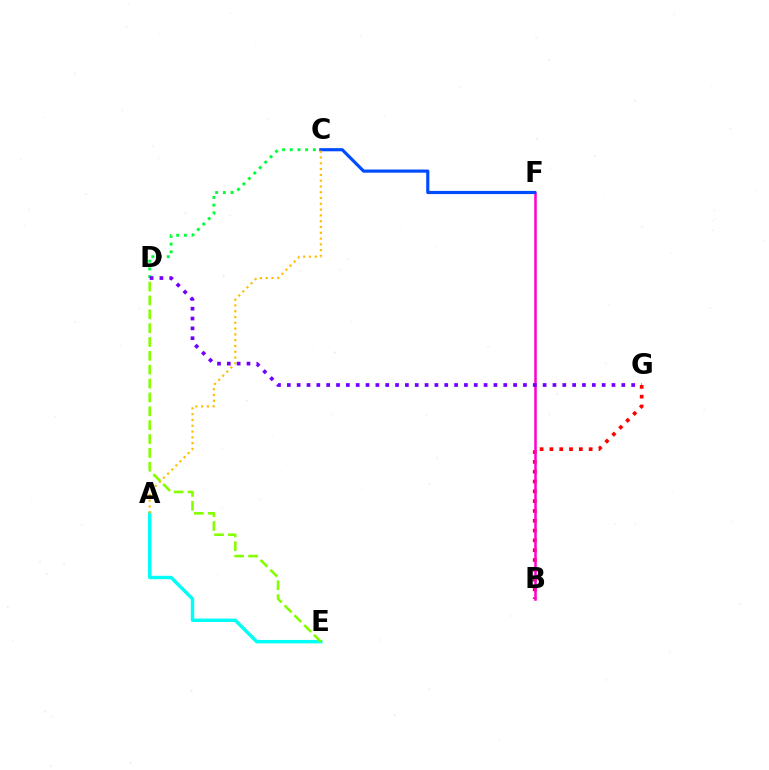{('A', 'E'): [{'color': '#00fff6', 'line_style': 'solid', 'thickness': 2.46}], ('C', 'D'): [{'color': '#00ff39', 'line_style': 'dotted', 'thickness': 2.09}], ('B', 'G'): [{'color': '#ff0000', 'line_style': 'dotted', 'thickness': 2.67}], ('B', 'F'): [{'color': '#ff00cf', 'line_style': 'solid', 'thickness': 1.83}], ('C', 'F'): [{'color': '#004bff', 'line_style': 'solid', 'thickness': 2.27}], ('A', 'C'): [{'color': '#ffbd00', 'line_style': 'dotted', 'thickness': 1.57}], ('D', 'E'): [{'color': '#84ff00', 'line_style': 'dashed', 'thickness': 1.88}], ('D', 'G'): [{'color': '#7200ff', 'line_style': 'dotted', 'thickness': 2.67}]}